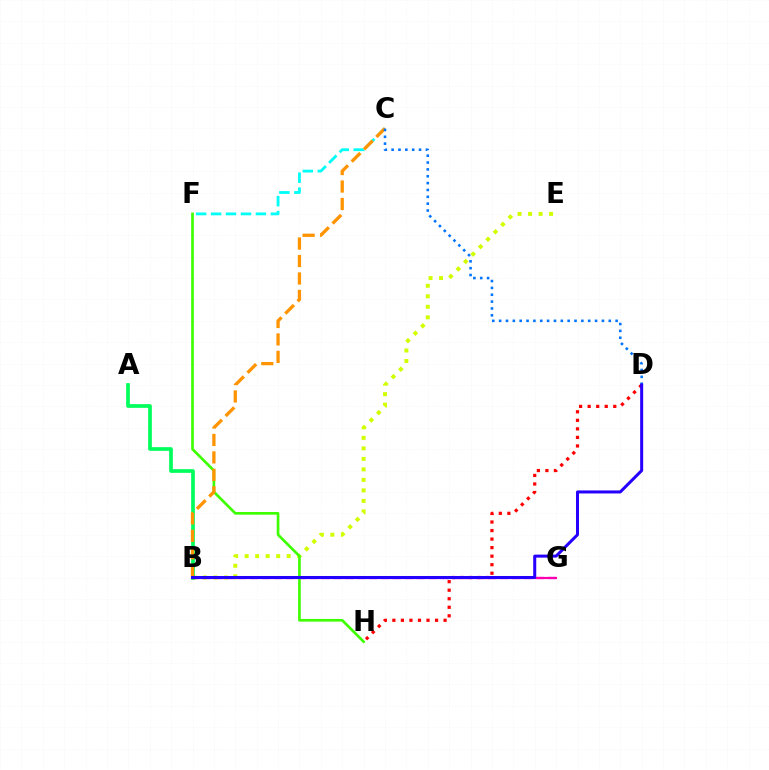{('D', 'H'): [{'color': '#ff0000', 'line_style': 'dotted', 'thickness': 2.32}], ('B', 'G'): [{'color': '#b900ff', 'line_style': 'dashed', 'thickness': 1.62}, {'color': '#ff00ac', 'line_style': 'solid', 'thickness': 1.55}], ('B', 'E'): [{'color': '#d1ff00', 'line_style': 'dotted', 'thickness': 2.86}], ('F', 'H'): [{'color': '#3dff00', 'line_style': 'solid', 'thickness': 1.92}], ('A', 'B'): [{'color': '#00ff5c', 'line_style': 'solid', 'thickness': 2.66}], ('C', 'F'): [{'color': '#00fff6', 'line_style': 'dashed', 'thickness': 2.03}], ('B', 'C'): [{'color': '#ff9400', 'line_style': 'dashed', 'thickness': 2.37}], ('C', 'D'): [{'color': '#0074ff', 'line_style': 'dotted', 'thickness': 1.86}], ('B', 'D'): [{'color': '#2500ff', 'line_style': 'solid', 'thickness': 2.18}]}